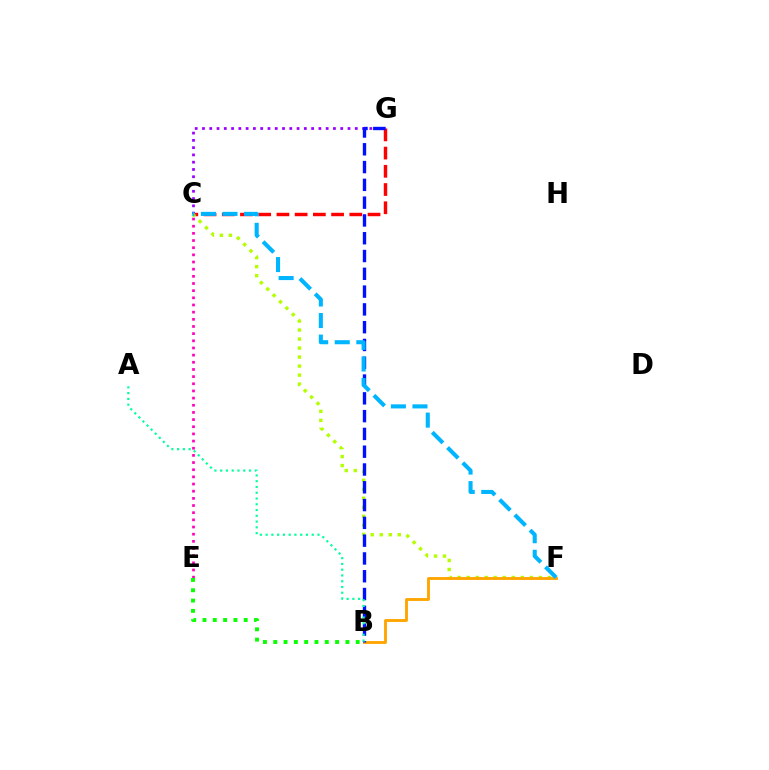{('C', 'G'): [{'color': '#ff0000', 'line_style': 'dashed', 'thickness': 2.48}, {'color': '#9b00ff', 'line_style': 'dotted', 'thickness': 1.98}], ('C', 'E'): [{'color': '#ff00bd', 'line_style': 'dotted', 'thickness': 1.95}], ('C', 'F'): [{'color': '#b3ff00', 'line_style': 'dotted', 'thickness': 2.45}, {'color': '#00b5ff', 'line_style': 'dashed', 'thickness': 2.93}], ('B', 'F'): [{'color': '#ffa500', 'line_style': 'solid', 'thickness': 2.06}], ('B', 'G'): [{'color': '#0010ff', 'line_style': 'dashed', 'thickness': 2.42}], ('A', 'B'): [{'color': '#00ff9d', 'line_style': 'dotted', 'thickness': 1.57}], ('B', 'E'): [{'color': '#08ff00', 'line_style': 'dotted', 'thickness': 2.8}]}